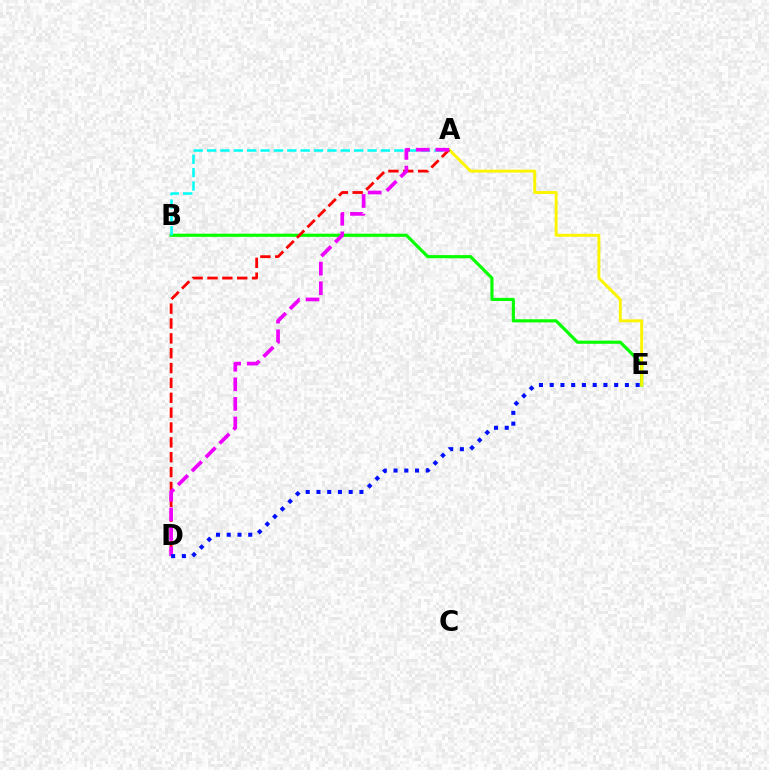{('B', 'E'): [{'color': '#08ff00', 'line_style': 'solid', 'thickness': 2.27}], ('A', 'E'): [{'color': '#fcf500', 'line_style': 'solid', 'thickness': 2.11}], ('A', 'B'): [{'color': '#00fff6', 'line_style': 'dashed', 'thickness': 1.82}], ('A', 'D'): [{'color': '#ff0000', 'line_style': 'dashed', 'thickness': 2.02}, {'color': '#ee00ff', 'line_style': 'dashed', 'thickness': 2.66}], ('D', 'E'): [{'color': '#0010ff', 'line_style': 'dotted', 'thickness': 2.92}]}